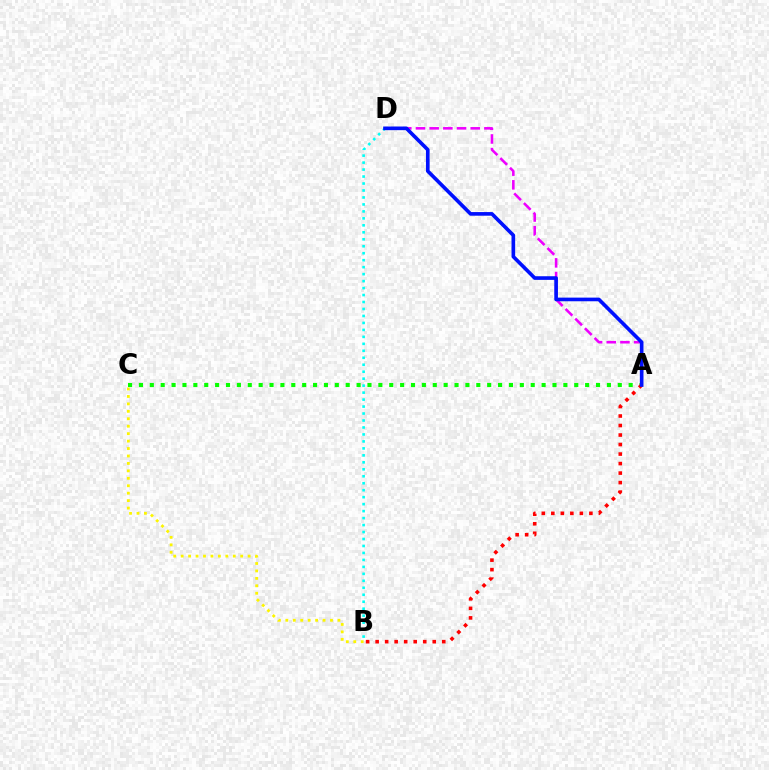{('A', 'D'): [{'color': '#ee00ff', 'line_style': 'dashed', 'thickness': 1.86}, {'color': '#0010ff', 'line_style': 'solid', 'thickness': 2.63}], ('B', 'D'): [{'color': '#00fff6', 'line_style': 'dotted', 'thickness': 1.89}], ('B', 'C'): [{'color': '#fcf500', 'line_style': 'dotted', 'thickness': 2.02}], ('A', 'C'): [{'color': '#08ff00', 'line_style': 'dotted', 'thickness': 2.96}], ('A', 'B'): [{'color': '#ff0000', 'line_style': 'dotted', 'thickness': 2.59}]}